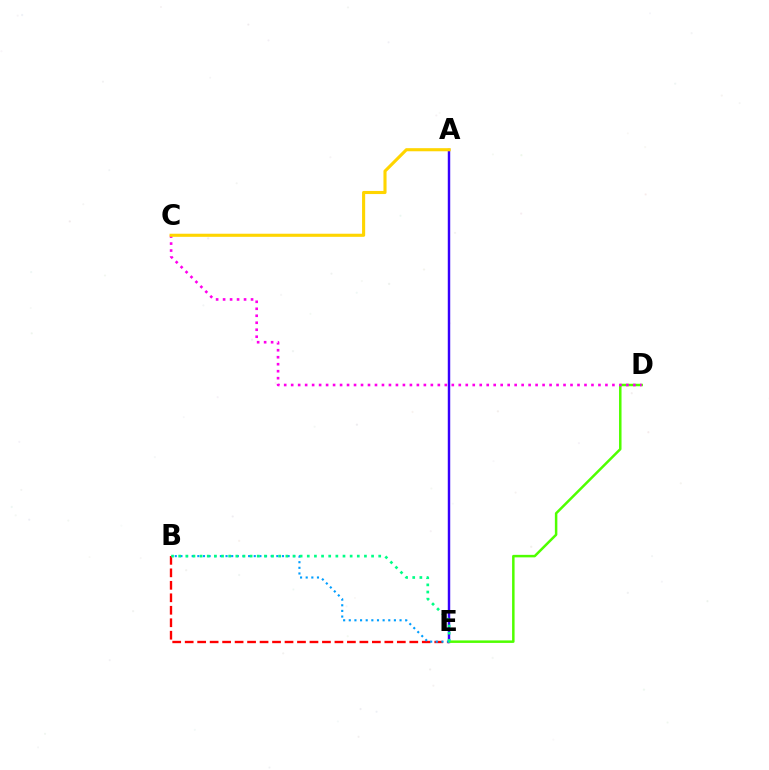{('A', 'E'): [{'color': '#3700ff', 'line_style': 'solid', 'thickness': 1.76}], ('B', 'E'): [{'color': '#ff0000', 'line_style': 'dashed', 'thickness': 1.7}, {'color': '#009eff', 'line_style': 'dotted', 'thickness': 1.53}, {'color': '#00ff86', 'line_style': 'dotted', 'thickness': 1.94}], ('D', 'E'): [{'color': '#4fff00', 'line_style': 'solid', 'thickness': 1.8}], ('C', 'D'): [{'color': '#ff00ed', 'line_style': 'dotted', 'thickness': 1.9}], ('A', 'C'): [{'color': '#ffd500', 'line_style': 'solid', 'thickness': 2.24}]}